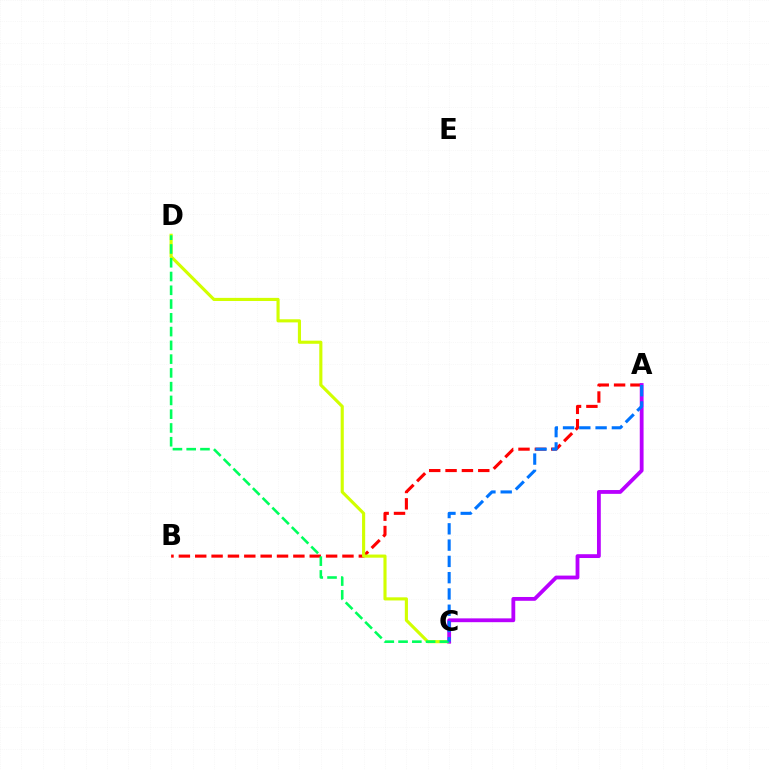{('A', 'B'): [{'color': '#ff0000', 'line_style': 'dashed', 'thickness': 2.22}], ('C', 'D'): [{'color': '#d1ff00', 'line_style': 'solid', 'thickness': 2.25}, {'color': '#00ff5c', 'line_style': 'dashed', 'thickness': 1.87}], ('A', 'C'): [{'color': '#b900ff', 'line_style': 'solid', 'thickness': 2.74}, {'color': '#0074ff', 'line_style': 'dashed', 'thickness': 2.21}]}